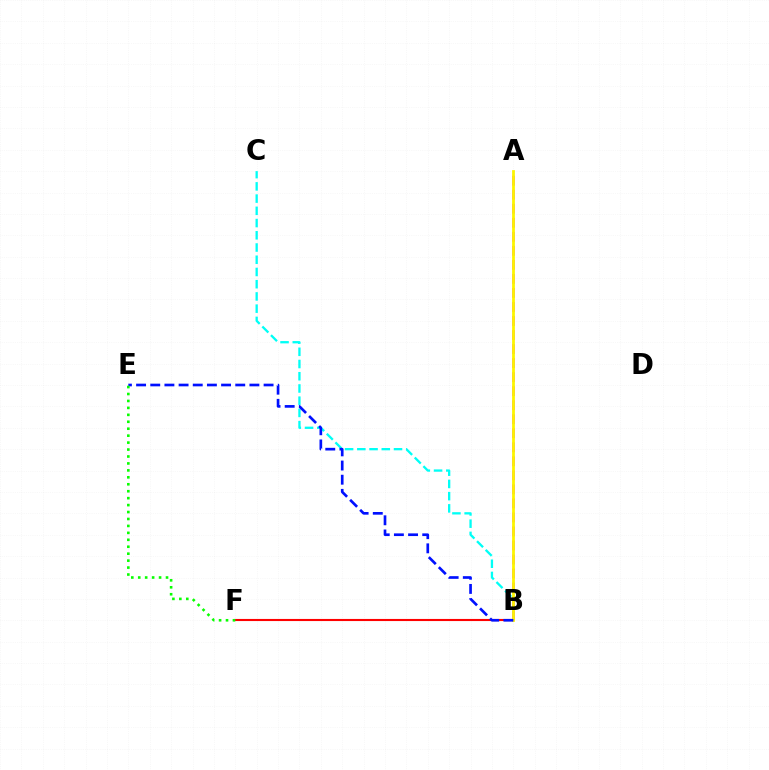{('B', 'F'): [{'color': '#ff0000', 'line_style': 'solid', 'thickness': 1.52}], ('B', 'C'): [{'color': '#00fff6', 'line_style': 'dashed', 'thickness': 1.66}], ('A', 'B'): [{'color': '#ee00ff', 'line_style': 'dashed', 'thickness': 1.91}, {'color': '#fcf500', 'line_style': 'solid', 'thickness': 2.0}], ('B', 'E'): [{'color': '#0010ff', 'line_style': 'dashed', 'thickness': 1.92}], ('E', 'F'): [{'color': '#08ff00', 'line_style': 'dotted', 'thickness': 1.89}]}